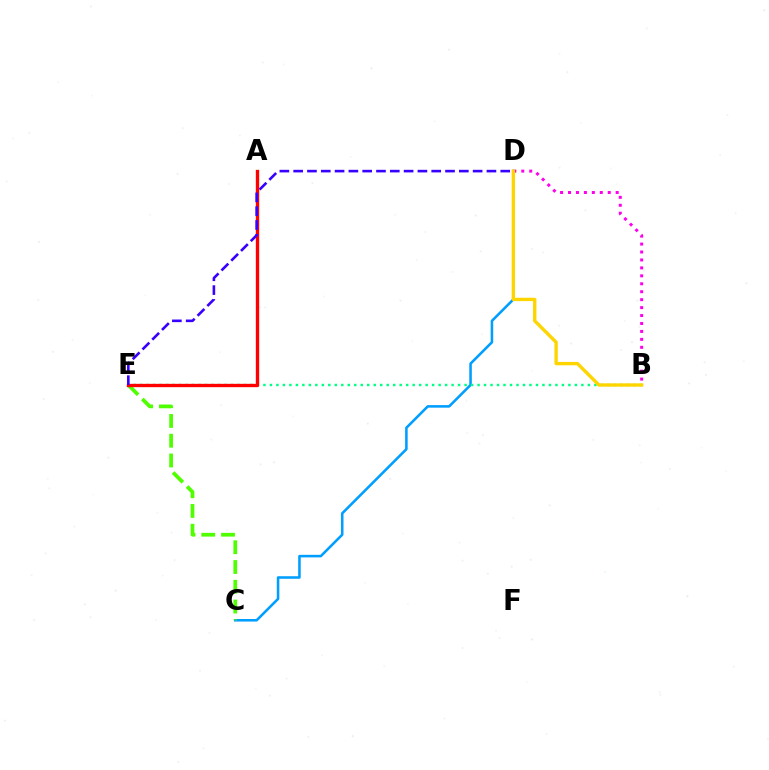{('C', 'D'): [{'color': '#009eff', 'line_style': 'solid', 'thickness': 1.84}], ('C', 'E'): [{'color': '#4fff00', 'line_style': 'dashed', 'thickness': 2.69}], ('B', 'E'): [{'color': '#00ff86', 'line_style': 'dotted', 'thickness': 1.76}], ('A', 'E'): [{'color': '#ff0000', 'line_style': 'solid', 'thickness': 2.41}], ('D', 'E'): [{'color': '#3700ff', 'line_style': 'dashed', 'thickness': 1.88}], ('B', 'D'): [{'color': '#ff00ed', 'line_style': 'dotted', 'thickness': 2.16}, {'color': '#ffd500', 'line_style': 'solid', 'thickness': 2.42}]}